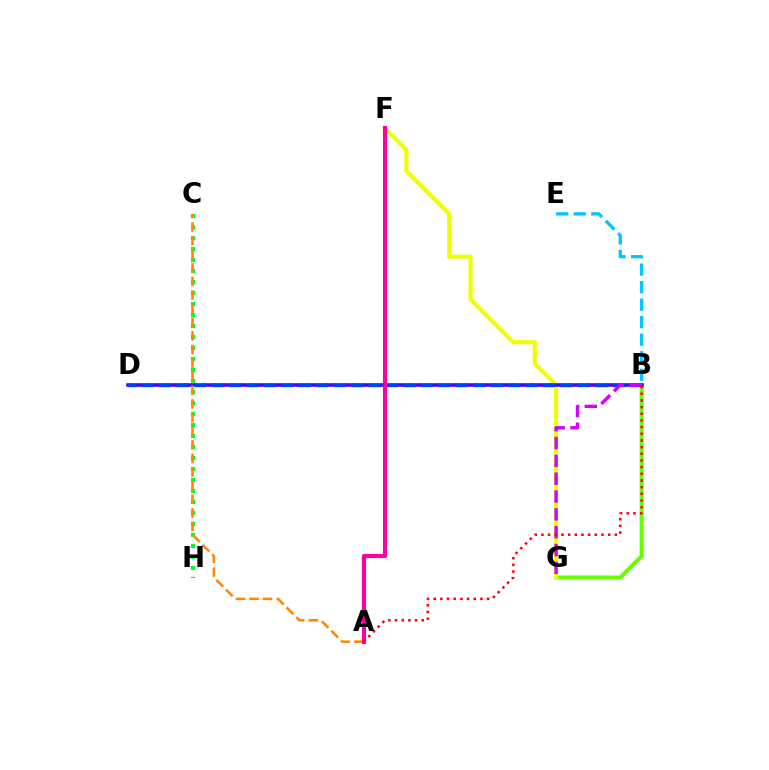{('B', 'G'): [{'color': '#66ff00', 'line_style': 'solid', 'thickness': 2.95}, {'color': '#d600ff', 'line_style': 'dashed', 'thickness': 2.42}], ('B', 'D'): [{'color': '#00ffaf', 'line_style': 'dotted', 'thickness': 2.54}, {'color': '#4f00ff', 'line_style': 'solid', 'thickness': 2.55}, {'color': '#003fff', 'line_style': 'dashed', 'thickness': 2.37}], ('F', 'G'): [{'color': '#eeff00', 'line_style': 'solid', 'thickness': 2.94}], ('B', 'E'): [{'color': '#00c7ff', 'line_style': 'dashed', 'thickness': 2.38}], ('C', 'H'): [{'color': '#00ff27', 'line_style': 'dotted', 'thickness': 2.99}], ('A', 'C'): [{'color': '#ff8800', 'line_style': 'dashed', 'thickness': 1.85}], ('A', 'F'): [{'color': '#ff00a0', 'line_style': 'solid', 'thickness': 2.96}], ('A', 'B'): [{'color': '#ff0000', 'line_style': 'dotted', 'thickness': 1.81}]}